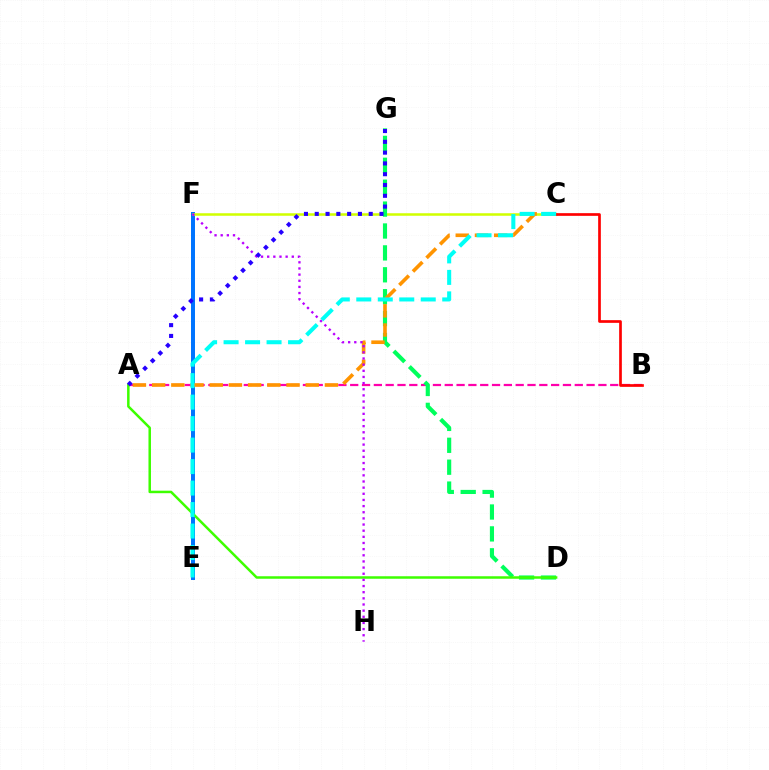{('E', 'F'): [{'color': '#0074ff', 'line_style': 'solid', 'thickness': 2.87}], ('C', 'F'): [{'color': '#d1ff00', 'line_style': 'solid', 'thickness': 1.82}], ('A', 'B'): [{'color': '#ff00ac', 'line_style': 'dashed', 'thickness': 1.61}], ('D', 'G'): [{'color': '#00ff5c', 'line_style': 'dashed', 'thickness': 2.97}], ('A', 'C'): [{'color': '#ff9400', 'line_style': 'dashed', 'thickness': 2.61}], ('A', 'D'): [{'color': '#3dff00', 'line_style': 'solid', 'thickness': 1.8}], ('F', 'H'): [{'color': '#b900ff', 'line_style': 'dotted', 'thickness': 1.67}], ('B', 'C'): [{'color': '#ff0000', 'line_style': 'solid', 'thickness': 1.94}], ('A', 'G'): [{'color': '#2500ff', 'line_style': 'dotted', 'thickness': 2.93}], ('C', 'E'): [{'color': '#00fff6', 'line_style': 'dashed', 'thickness': 2.92}]}